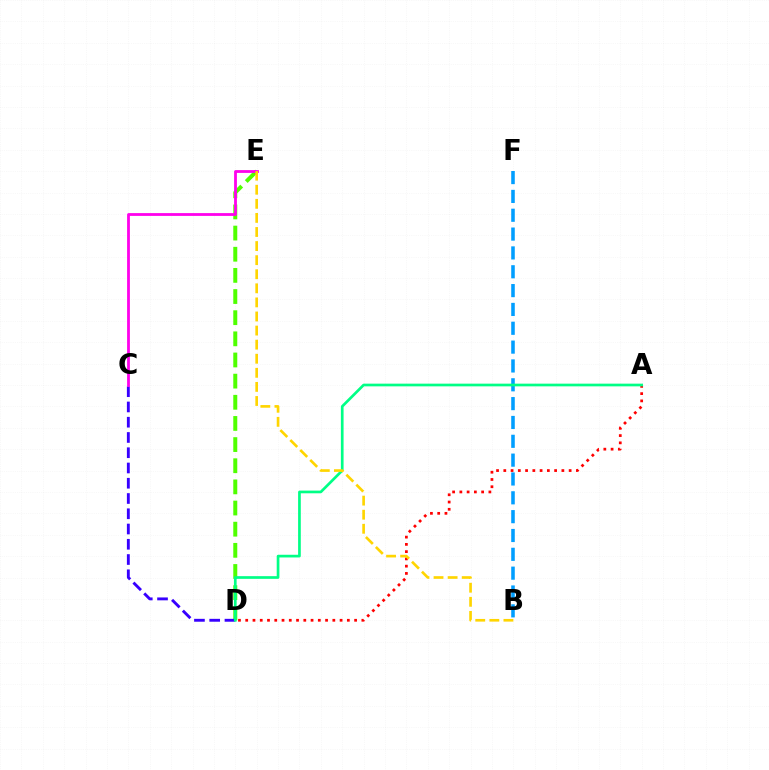{('B', 'F'): [{'color': '#009eff', 'line_style': 'dashed', 'thickness': 2.56}], ('A', 'D'): [{'color': '#ff0000', 'line_style': 'dotted', 'thickness': 1.97}, {'color': '#00ff86', 'line_style': 'solid', 'thickness': 1.94}], ('D', 'E'): [{'color': '#4fff00', 'line_style': 'dashed', 'thickness': 2.87}], ('C', 'D'): [{'color': '#3700ff', 'line_style': 'dashed', 'thickness': 2.07}], ('C', 'E'): [{'color': '#ff00ed', 'line_style': 'solid', 'thickness': 2.02}], ('B', 'E'): [{'color': '#ffd500', 'line_style': 'dashed', 'thickness': 1.91}]}